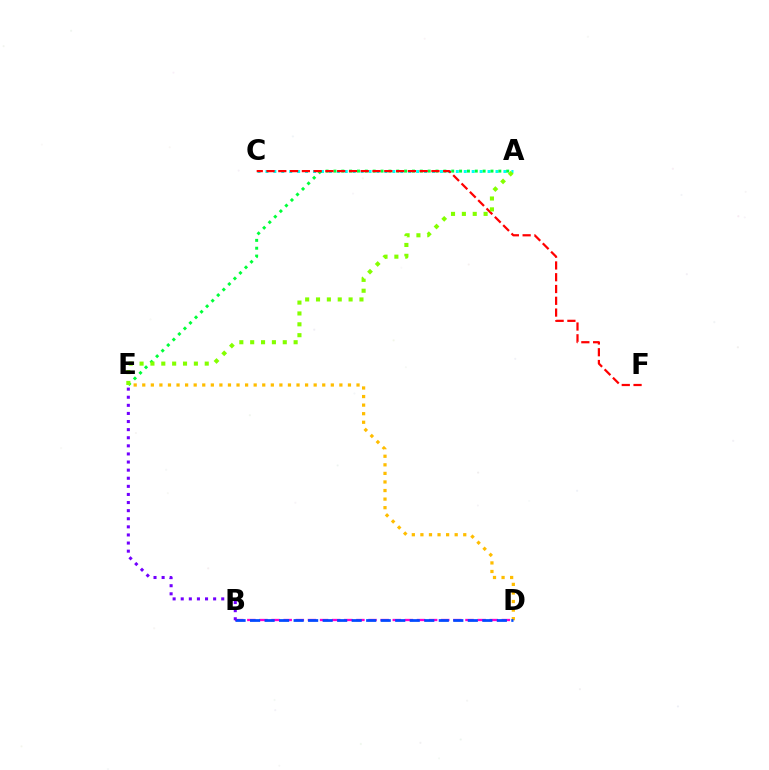{('B', 'D'): [{'color': '#ff00cf', 'line_style': 'dashed', 'thickness': 1.65}, {'color': '#004bff', 'line_style': 'dashed', 'thickness': 1.97}], ('A', 'C'): [{'color': '#00fff6', 'line_style': 'dotted', 'thickness': 2.16}], ('A', 'E'): [{'color': '#00ff39', 'line_style': 'dotted', 'thickness': 2.13}, {'color': '#84ff00', 'line_style': 'dotted', 'thickness': 2.95}], ('D', 'E'): [{'color': '#ffbd00', 'line_style': 'dotted', 'thickness': 2.33}], ('C', 'F'): [{'color': '#ff0000', 'line_style': 'dashed', 'thickness': 1.6}], ('B', 'E'): [{'color': '#7200ff', 'line_style': 'dotted', 'thickness': 2.2}]}